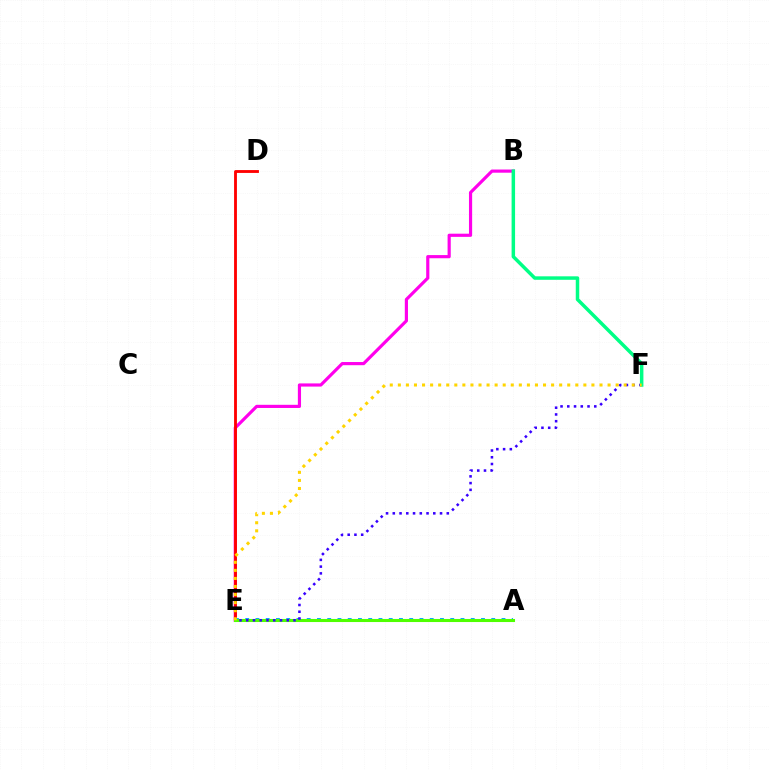{('B', 'E'): [{'color': '#ff00ed', 'line_style': 'solid', 'thickness': 2.28}], ('D', 'E'): [{'color': '#ff0000', 'line_style': 'solid', 'thickness': 2.05}], ('A', 'E'): [{'color': '#009eff', 'line_style': 'dotted', 'thickness': 2.79}, {'color': '#4fff00', 'line_style': 'solid', 'thickness': 2.21}], ('E', 'F'): [{'color': '#3700ff', 'line_style': 'dotted', 'thickness': 1.83}, {'color': '#ffd500', 'line_style': 'dotted', 'thickness': 2.19}], ('B', 'F'): [{'color': '#00ff86', 'line_style': 'solid', 'thickness': 2.51}]}